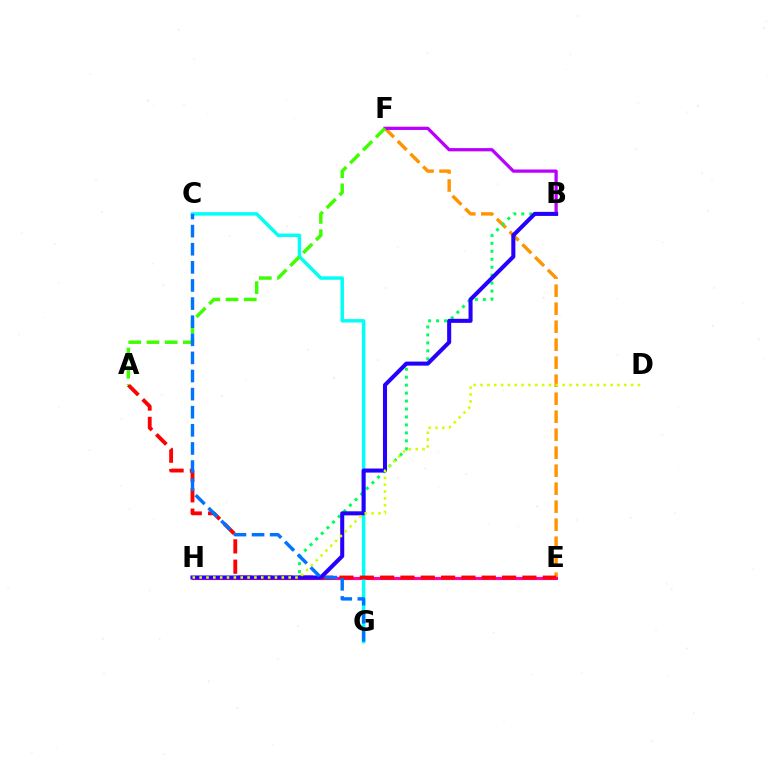{('E', 'F'): [{'color': '#ff9400', 'line_style': 'dashed', 'thickness': 2.45}], ('E', 'H'): [{'color': '#ff00ac', 'line_style': 'solid', 'thickness': 2.26}], ('B', 'F'): [{'color': '#b900ff', 'line_style': 'solid', 'thickness': 2.34}], ('C', 'G'): [{'color': '#00fff6', 'line_style': 'solid', 'thickness': 2.49}, {'color': '#0074ff', 'line_style': 'dashed', 'thickness': 2.46}], ('B', 'H'): [{'color': '#00ff5c', 'line_style': 'dotted', 'thickness': 2.16}, {'color': '#2500ff', 'line_style': 'solid', 'thickness': 2.92}], ('A', 'E'): [{'color': '#ff0000', 'line_style': 'dashed', 'thickness': 2.76}], ('A', 'F'): [{'color': '#3dff00', 'line_style': 'dashed', 'thickness': 2.48}], ('D', 'H'): [{'color': '#d1ff00', 'line_style': 'dotted', 'thickness': 1.86}]}